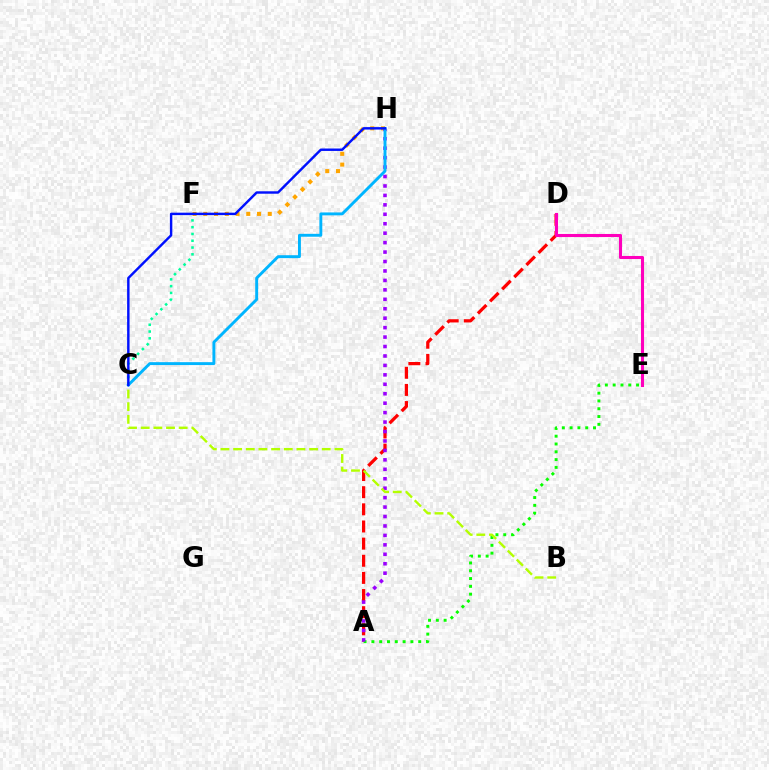{('A', 'D'): [{'color': '#ff0000', 'line_style': 'dashed', 'thickness': 2.33}], ('C', 'F'): [{'color': '#00ff9d', 'line_style': 'dotted', 'thickness': 1.84}], ('A', 'E'): [{'color': '#08ff00', 'line_style': 'dotted', 'thickness': 2.12}], ('F', 'H'): [{'color': '#ffa500', 'line_style': 'dotted', 'thickness': 2.92}], ('A', 'H'): [{'color': '#9b00ff', 'line_style': 'dotted', 'thickness': 2.57}], ('D', 'E'): [{'color': '#ff00bd', 'line_style': 'solid', 'thickness': 2.21}], ('B', 'C'): [{'color': '#b3ff00', 'line_style': 'dashed', 'thickness': 1.72}], ('C', 'H'): [{'color': '#00b5ff', 'line_style': 'solid', 'thickness': 2.09}, {'color': '#0010ff', 'line_style': 'solid', 'thickness': 1.75}]}